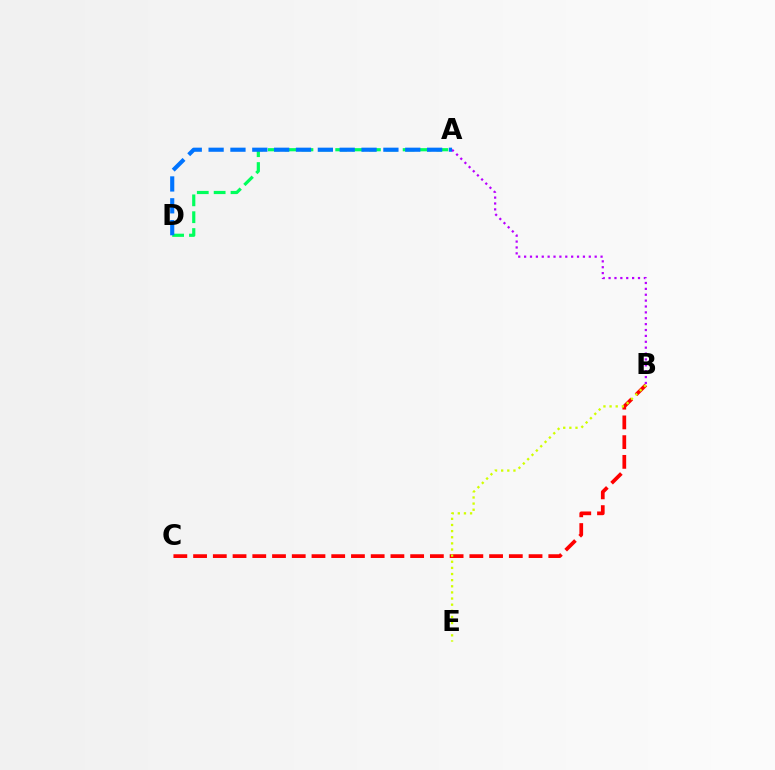{('A', 'D'): [{'color': '#00ff5c', 'line_style': 'dashed', 'thickness': 2.29}, {'color': '#0074ff', 'line_style': 'dashed', 'thickness': 2.97}], ('B', 'C'): [{'color': '#ff0000', 'line_style': 'dashed', 'thickness': 2.68}], ('B', 'E'): [{'color': '#d1ff00', 'line_style': 'dotted', 'thickness': 1.67}], ('A', 'B'): [{'color': '#b900ff', 'line_style': 'dotted', 'thickness': 1.6}]}